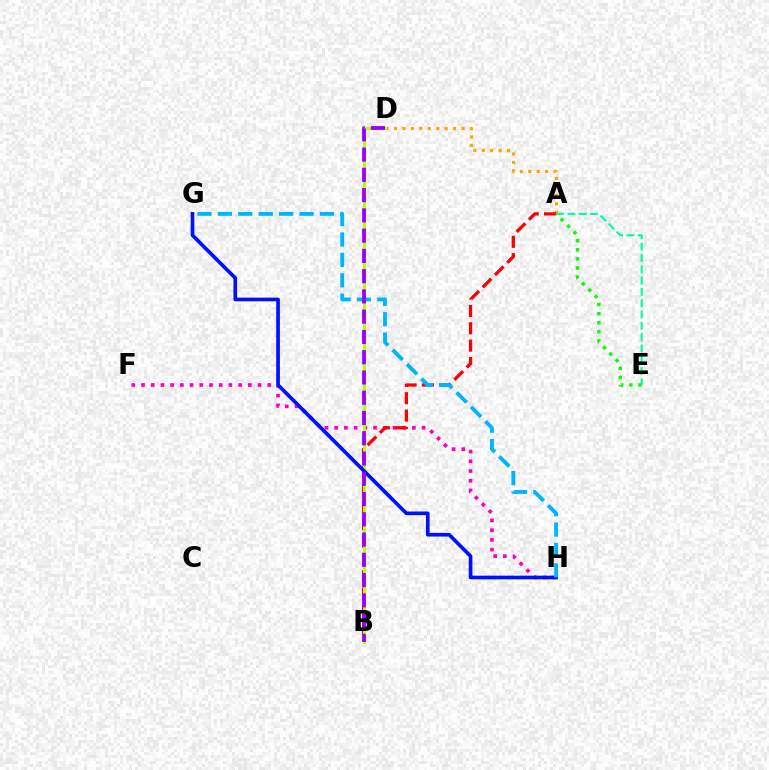{('A', 'D'): [{'color': '#ffa500', 'line_style': 'dotted', 'thickness': 2.29}], ('F', 'H'): [{'color': '#ff00bd', 'line_style': 'dotted', 'thickness': 2.64}], ('A', 'B'): [{'color': '#ff0000', 'line_style': 'dashed', 'thickness': 2.36}], ('B', 'D'): [{'color': '#b3ff00', 'line_style': 'solid', 'thickness': 2.15}, {'color': '#9b00ff', 'line_style': 'dashed', 'thickness': 2.75}], ('G', 'H'): [{'color': '#0010ff', 'line_style': 'solid', 'thickness': 2.64}, {'color': '#00b5ff', 'line_style': 'dashed', 'thickness': 2.77}], ('A', 'E'): [{'color': '#00ff9d', 'line_style': 'dashed', 'thickness': 1.54}, {'color': '#08ff00', 'line_style': 'dotted', 'thickness': 2.47}]}